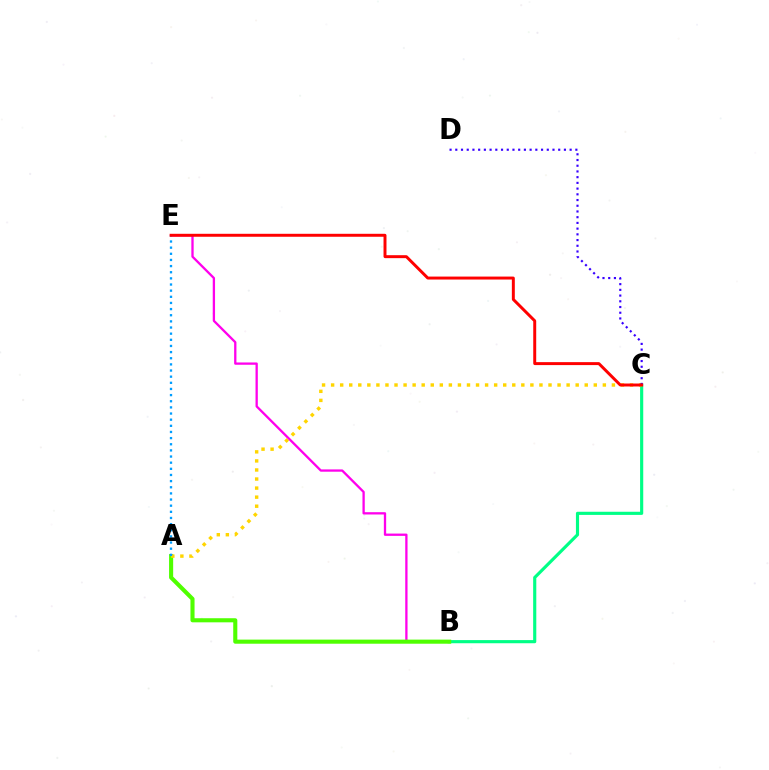{('B', 'C'): [{'color': '#00ff86', 'line_style': 'solid', 'thickness': 2.26}], ('B', 'E'): [{'color': '#ff00ed', 'line_style': 'solid', 'thickness': 1.66}], ('A', 'B'): [{'color': '#4fff00', 'line_style': 'solid', 'thickness': 2.95}], ('A', 'C'): [{'color': '#ffd500', 'line_style': 'dotted', 'thickness': 2.46}], ('A', 'E'): [{'color': '#009eff', 'line_style': 'dotted', 'thickness': 1.67}], ('C', 'D'): [{'color': '#3700ff', 'line_style': 'dotted', 'thickness': 1.55}], ('C', 'E'): [{'color': '#ff0000', 'line_style': 'solid', 'thickness': 2.13}]}